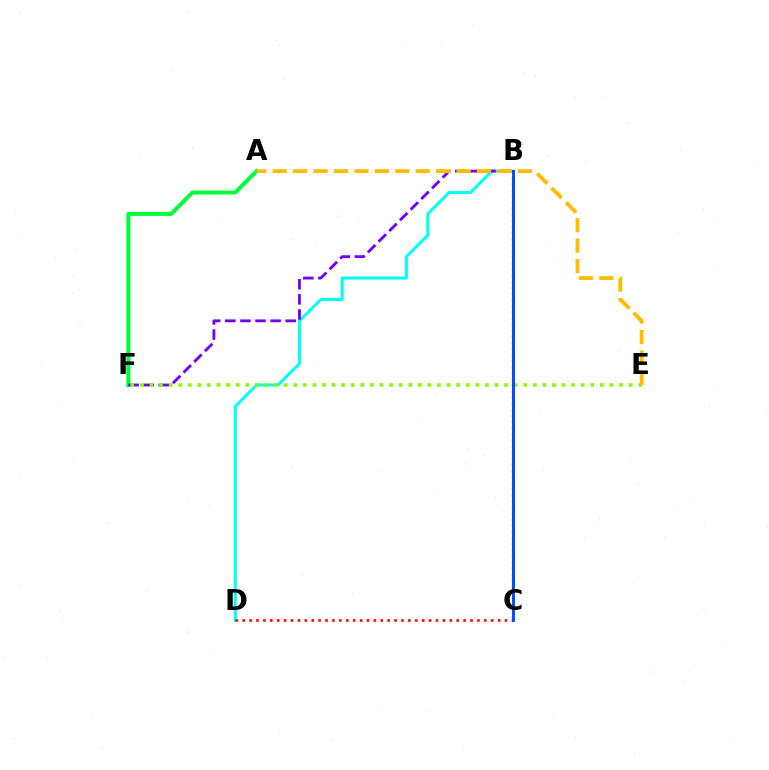{('B', 'D'): [{'color': '#00fff6', 'line_style': 'solid', 'thickness': 2.18}], ('C', 'D'): [{'color': '#ff0000', 'line_style': 'dotted', 'thickness': 1.88}], ('B', 'C'): [{'color': '#ff00cf', 'line_style': 'dotted', 'thickness': 1.66}, {'color': '#004bff', 'line_style': 'solid', 'thickness': 2.1}], ('A', 'F'): [{'color': '#00ff39', 'line_style': 'solid', 'thickness': 2.88}], ('B', 'F'): [{'color': '#7200ff', 'line_style': 'dashed', 'thickness': 2.05}], ('E', 'F'): [{'color': '#84ff00', 'line_style': 'dotted', 'thickness': 2.6}], ('A', 'E'): [{'color': '#ffbd00', 'line_style': 'dashed', 'thickness': 2.77}]}